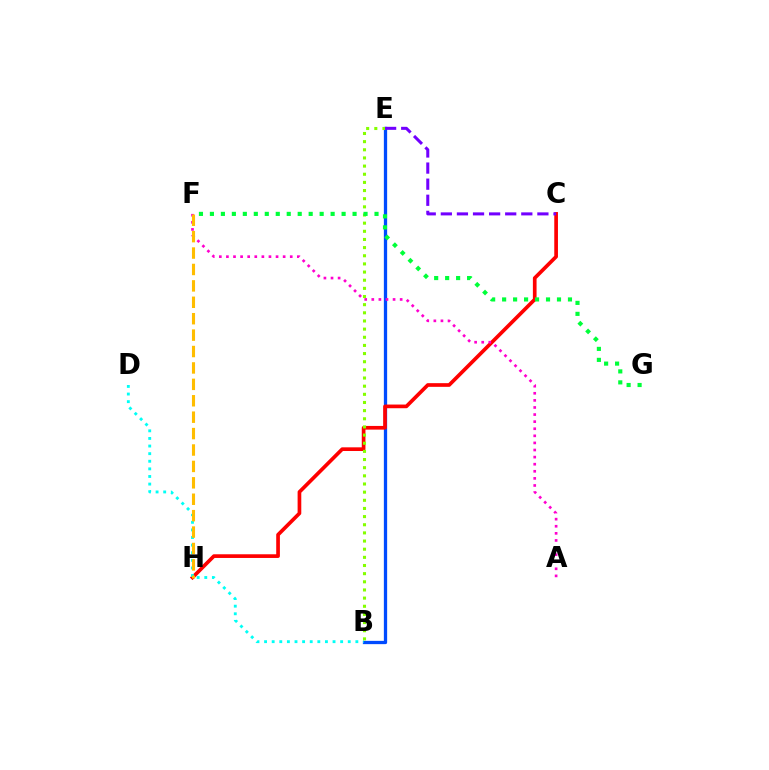{('B', 'E'): [{'color': '#004bff', 'line_style': 'solid', 'thickness': 2.36}, {'color': '#84ff00', 'line_style': 'dotted', 'thickness': 2.21}], ('C', 'H'): [{'color': '#ff0000', 'line_style': 'solid', 'thickness': 2.65}], ('B', 'D'): [{'color': '#00fff6', 'line_style': 'dotted', 'thickness': 2.07}], ('A', 'F'): [{'color': '#ff00cf', 'line_style': 'dotted', 'thickness': 1.93}], ('F', 'H'): [{'color': '#ffbd00', 'line_style': 'dashed', 'thickness': 2.23}], ('C', 'E'): [{'color': '#7200ff', 'line_style': 'dashed', 'thickness': 2.19}], ('F', 'G'): [{'color': '#00ff39', 'line_style': 'dotted', 'thickness': 2.98}]}